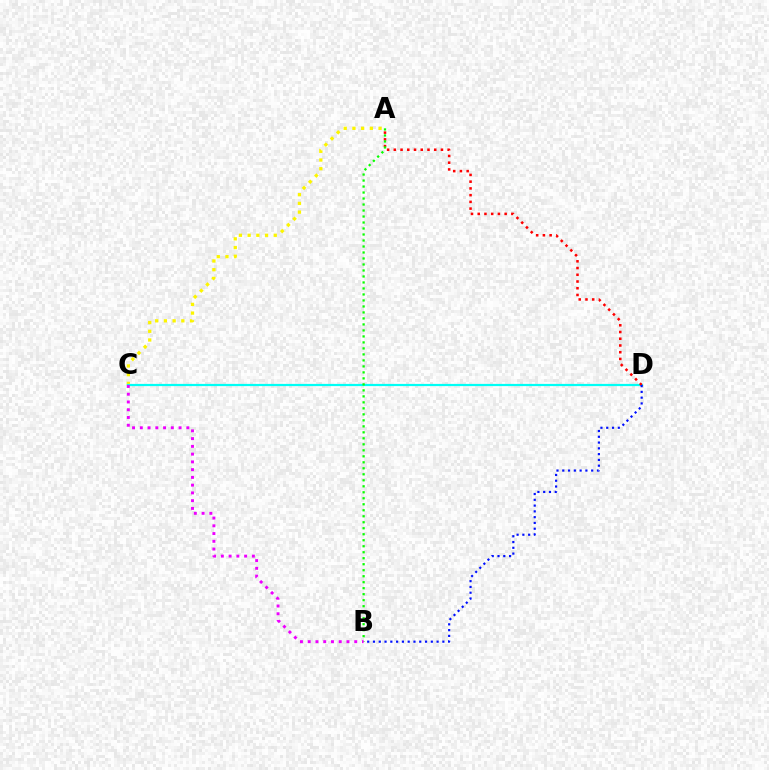{('A', 'C'): [{'color': '#fcf500', 'line_style': 'dotted', 'thickness': 2.37}], ('C', 'D'): [{'color': '#00fff6', 'line_style': 'solid', 'thickness': 1.59}], ('A', 'D'): [{'color': '#ff0000', 'line_style': 'dotted', 'thickness': 1.83}], ('A', 'B'): [{'color': '#08ff00', 'line_style': 'dotted', 'thickness': 1.63}], ('B', 'C'): [{'color': '#ee00ff', 'line_style': 'dotted', 'thickness': 2.11}], ('B', 'D'): [{'color': '#0010ff', 'line_style': 'dotted', 'thickness': 1.57}]}